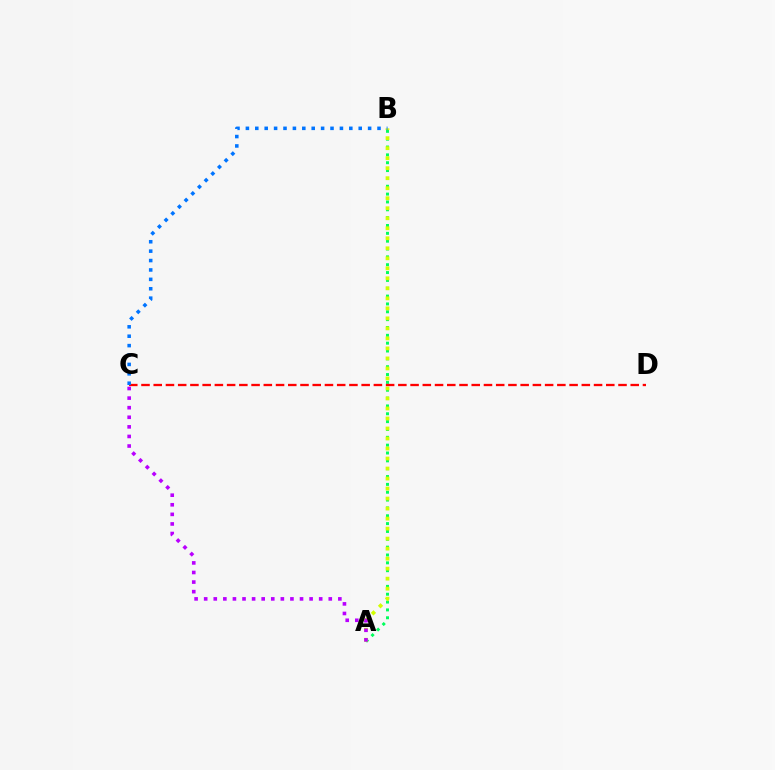{('A', 'B'): [{'color': '#00ff5c', 'line_style': 'dotted', 'thickness': 2.13}, {'color': '#d1ff00', 'line_style': 'dotted', 'thickness': 2.72}], ('C', 'D'): [{'color': '#ff0000', 'line_style': 'dashed', 'thickness': 1.66}], ('A', 'C'): [{'color': '#b900ff', 'line_style': 'dotted', 'thickness': 2.6}], ('B', 'C'): [{'color': '#0074ff', 'line_style': 'dotted', 'thickness': 2.55}]}